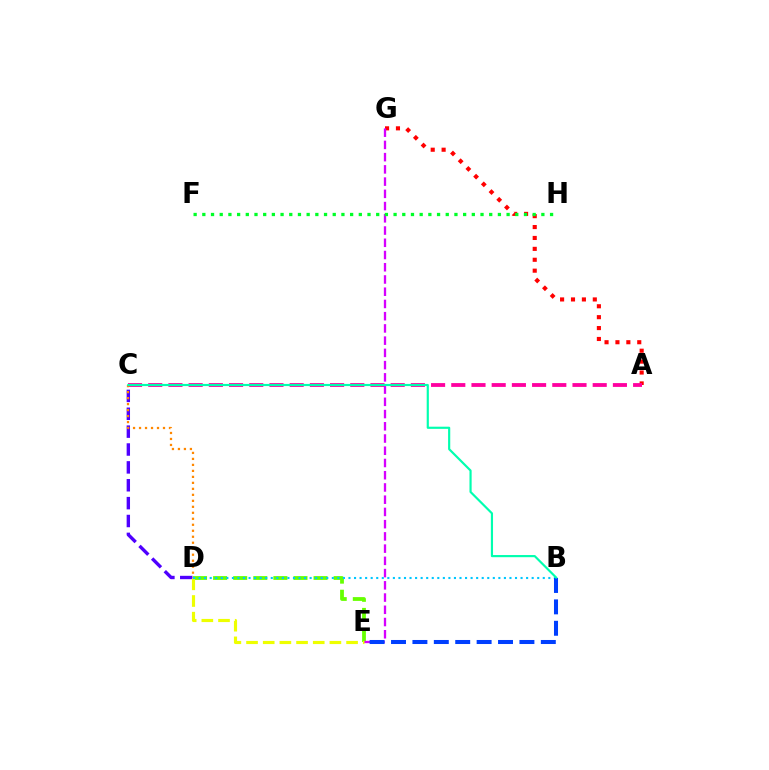{('C', 'D'): [{'color': '#4f00ff', 'line_style': 'dashed', 'thickness': 2.43}, {'color': '#ff8800', 'line_style': 'dotted', 'thickness': 1.63}], ('D', 'E'): [{'color': '#66ff00', 'line_style': 'dashed', 'thickness': 2.73}, {'color': '#eeff00', 'line_style': 'dashed', 'thickness': 2.27}], ('A', 'G'): [{'color': '#ff0000', 'line_style': 'dotted', 'thickness': 2.96}], ('E', 'G'): [{'color': '#d600ff', 'line_style': 'dashed', 'thickness': 1.66}], ('A', 'C'): [{'color': '#ff00a0', 'line_style': 'dashed', 'thickness': 2.74}], ('F', 'H'): [{'color': '#00ff27', 'line_style': 'dotted', 'thickness': 2.36}], ('B', 'D'): [{'color': '#00c7ff', 'line_style': 'dotted', 'thickness': 1.51}], ('B', 'E'): [{'color': '#003fff', 'line_style': 'dashed', 'thickness': 2.91}], ('B', 'C'): [{'color': '#00ffaf', 'line_style': 'solid', 'thickness': 1.56}]}